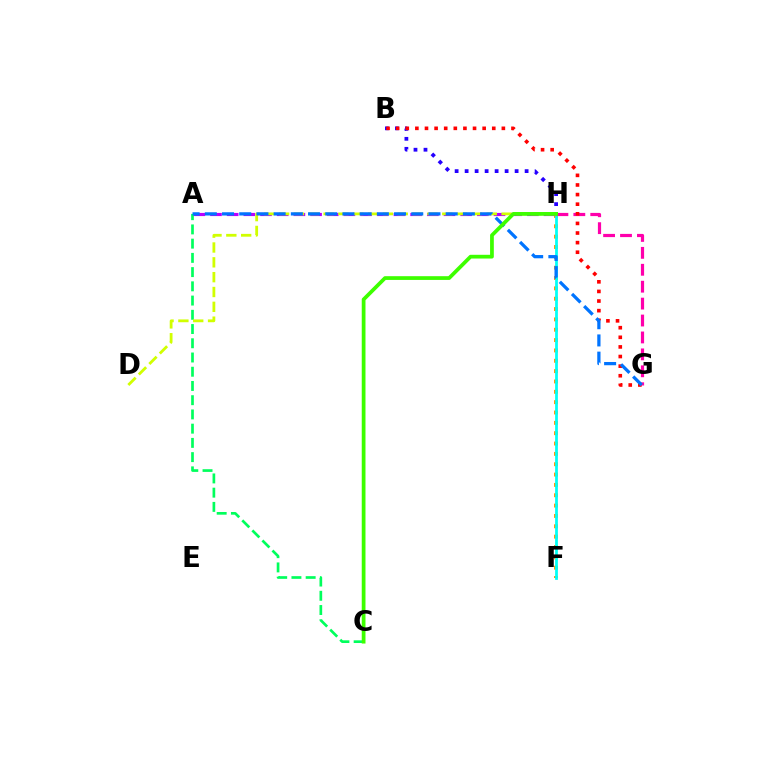{('F', 'H'): [{'color': '#ff9400', 'line_style': 'dotted', 'thickness': 2.81}, {'color': '#00fff6', 'line_style': 'solid', 'thickness': 1.99}], ('B', 'H'): [{'color': '#2500ff', 'line_style': 'dotted', 'thickness': 2.72}], ('G', 'H'): [{'color': '#ff00ac', 'line_style': 'dashed', 'thickness': 2.3}], ('A', 'H'): [{'color': '#b900ff', 'line_style': 'dashed', 'thickness': 2.27}], ('B', 'G'): [{'color': '#ff0000', 'line_style': 'dotted', 'thickness': 2.61}], ('A', 'C'): [{'color': '#00ff5c', 'line_style': 'dashed', 'thickness': 1.93}], ('D', 'H'): [{'color': '#d1ff00', 'line_style': 'dashed', 'thickness': 2.01}], ('A', 'G'): [{'color': '#0074ff', 'line_style': 'dashed', 'thickness': 2.34}], ('C', 'H'): [{'color': '#3dff00', 'line_style': 'solid', 'thickness': 2.7}]}